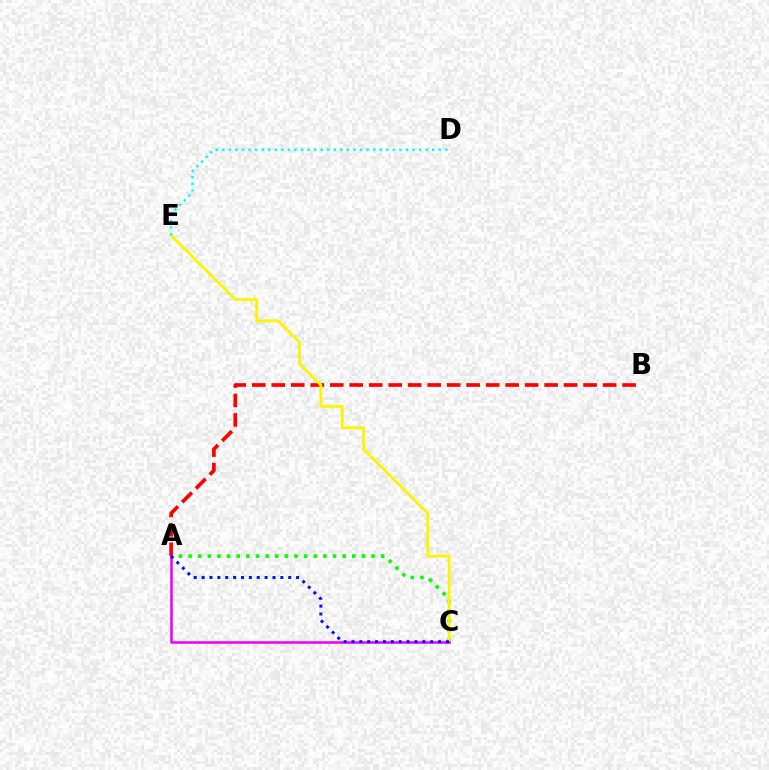{('A', 'C'): [{'color': '#08ff00', 'line_style': 'dotted', 'thickness': 2.62}, {'color': '#ee00ff', 'line_style': 'solid', 'thickness': 1.84}, {'color': '#0010ff', 'line_style': 'dotted', 'thickness': 2.14}], ('A', 'B'): [{'color': '#ff0000', 'line_style': 'dashed', 'thickness': 2.65}], ('C', 'E'): [{'color': '#fcf500', 'line_style': 'solid', 'thickness': 2.05}], ('D', 'E'): [{'color': '#00fff6', 'line_style': 'dotted', 'thickness': 1.78}]}